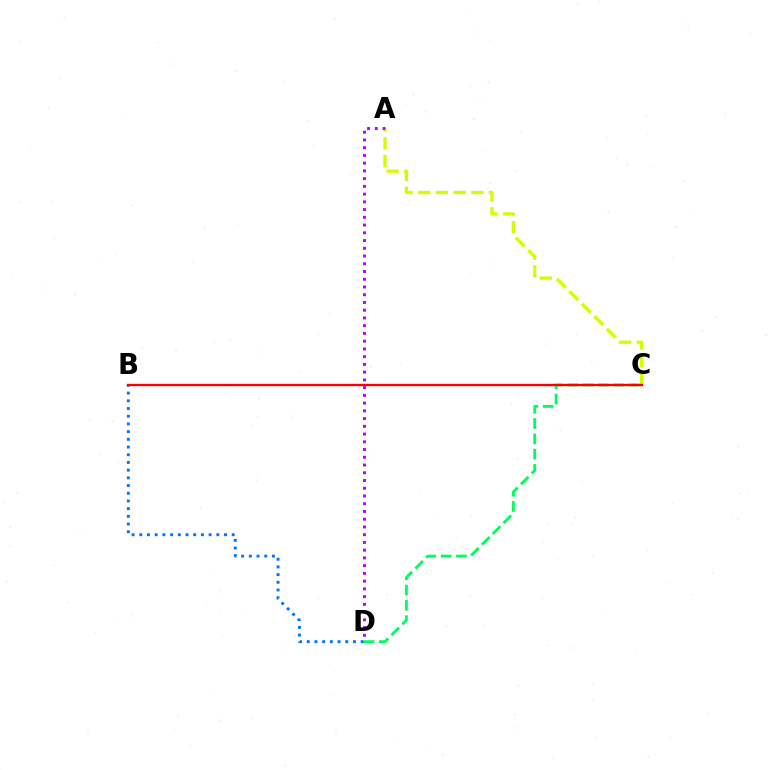{('A', 'C'): [{'color': '#d1ff00', 'line_style': 'dashed', 'thickness': 2.4}], ('B', 'D'): [{'color': '#0074ff', 'line_style': 'dotted', 'thickness': 2.09}], ('A', 'D'): [{'color': '#b900ff', 'line_style': 'dotted', 'thickness': 2.1}], ('C', 'D'): [{'color': '#00ff5c', 'line_style': 'dashed', 'thickness': 2.08}], ('B', 'C'): [{'color': '#ff0000', 'line_style': 'solid', 'thickness': 1.69}]}